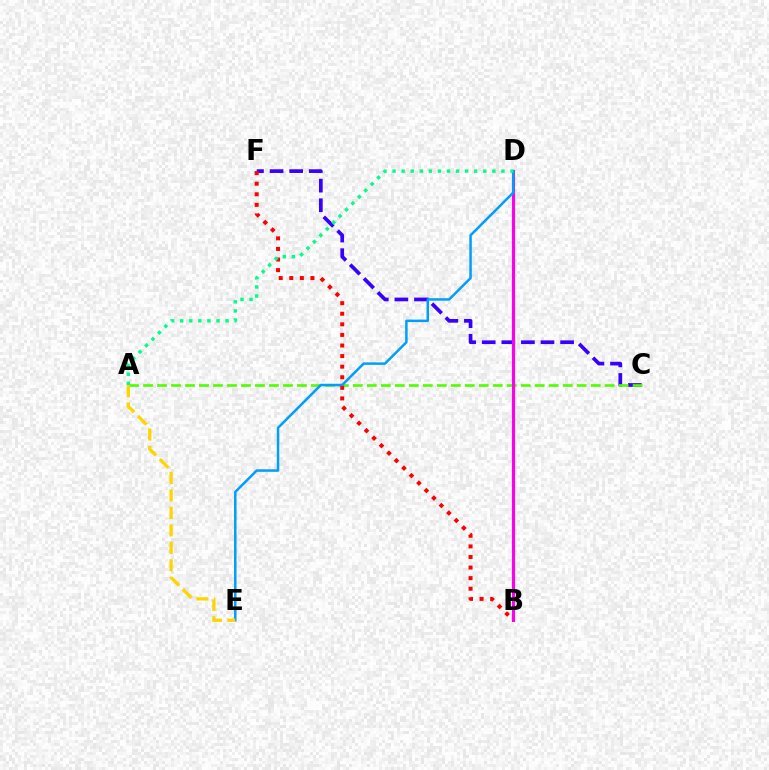{('C', 'F'): [{'color': '#3700ff', 'line_style': 'dashed', 'thickness': 2.66}], ('A', 'C'): [{'color': '#4fff00', 'line_style': 'dashed', 'thickness': 1.9}], ('B', 'D'): [{'color': '#ff00ed', 'line_style': 'solid', 'thickness': 2.25}], ('B', 'F'): [{'color': '#ff0000', 'line_style': 'dotted', 'thickness': 2.88}], ('D', 'E'): [{'color': '#009eff', 'line_style': 'solid', 'thickness': 1.8}], ('A', 'D'): [{'color': '#00ff86', 'line_style': 'dotted', 'thickness': 2.47}], ('A', 'E'): [{'color': '#ffd500', 'line_style': 'dashed', 'thickness': 2.37}]}